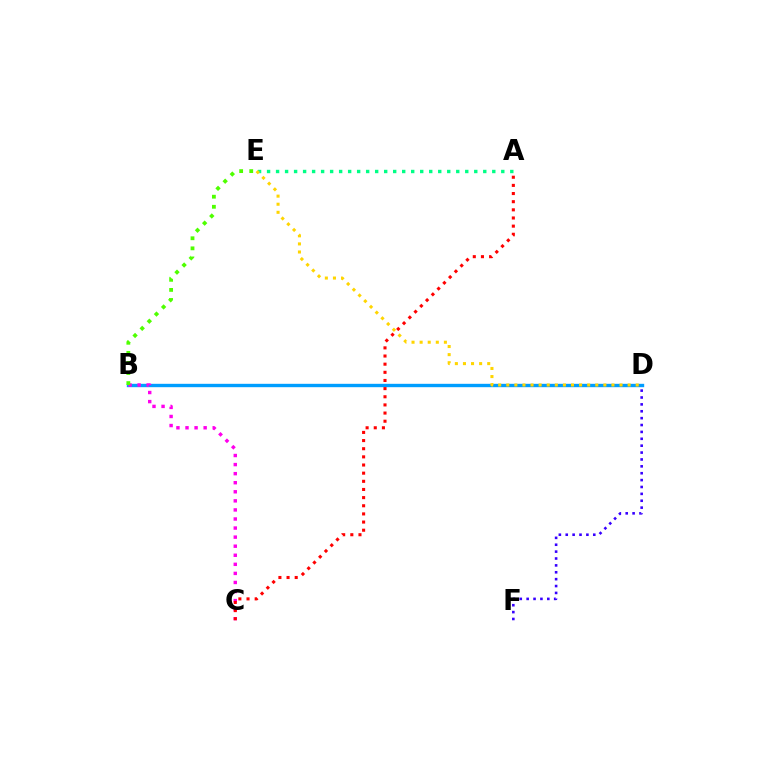{('B', 'D'): [{'color': '#009eff', 'line_style': 'solid', 'thickness': 2.43}], ('B', 'C'): [{'color': '#ff00ed', 'line_style': 'dotted', 'thickness': 2.46}], ('A', 'E'): [{'color': '#00ff86', 'line_style': 'dotted', 'thickness': 2.45}], ('D', 'F'): [{'color': '#3700ff', 'line_style': 'dotted', 'thickness': 1.87}], ('B', 'E'): [{'color': '#4fff00', 'line_style': 'dotted', 'thickness': 2.74}], ('A', 'C'): [{'color': '#ff0000', 'line_style': 'dotted', 'thickness': 2.21}], ('D', 'E'): [{'color': '#ffd500', 'line_style': 'dotted', 'thickness': 2.2}]}